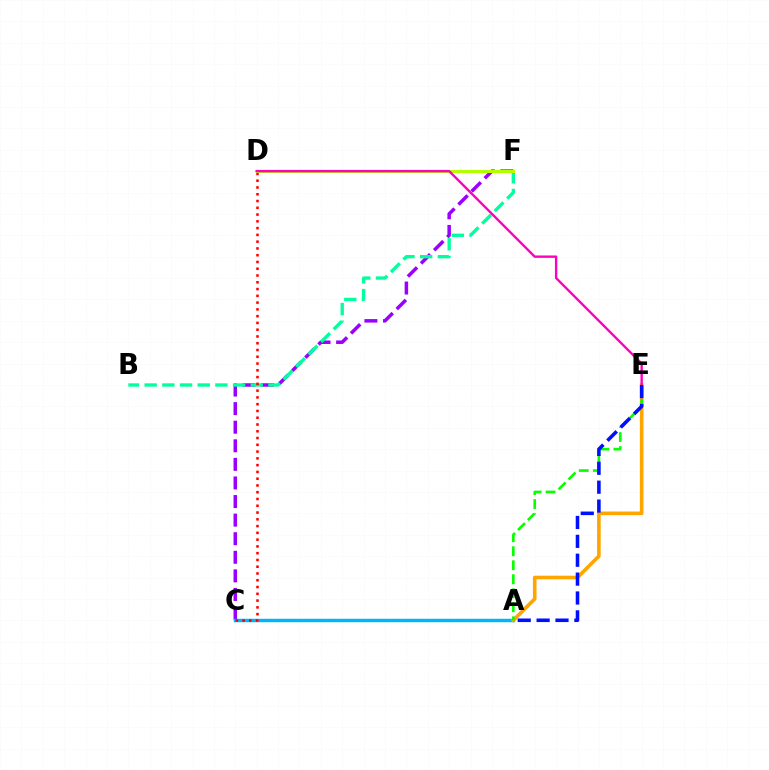{('C', 'F'): [{'color': '#9b00ff', 'line_style': 'dashed', 'thickness': 2.52}], ('A', 'C'): [{'color': '#00b5ff', 'line_style': 'solid', 'thickness': 2.49}], ('B', 'F'): [{'color': '#00ff9d', 'line_style': 'dashed', 'thickness': 2.4}], ('A', 'E'): [{'color': '#ffa500', 'line_style': 'solid', 'thickness': 2.6}, {'color': '#08ff00', 'line_style': 'dashed', 'thickness': 1.9}, {'color': '#0010ff', 'line_style': 'dashed', 'thickness': 2.57}], ('C', 'D'): [{'color': '#ff0000', 'line_style': 'dotted', 'thickness': 1.84}], ('D', 'F'): [{'color': '#b3ff00', 'line_style': 'solid', 'thickness': 2.23}], ('D', 'E'): [{'color': '#ff00bd', 'line_style': 'solid', 'thickness': 1.71}]}